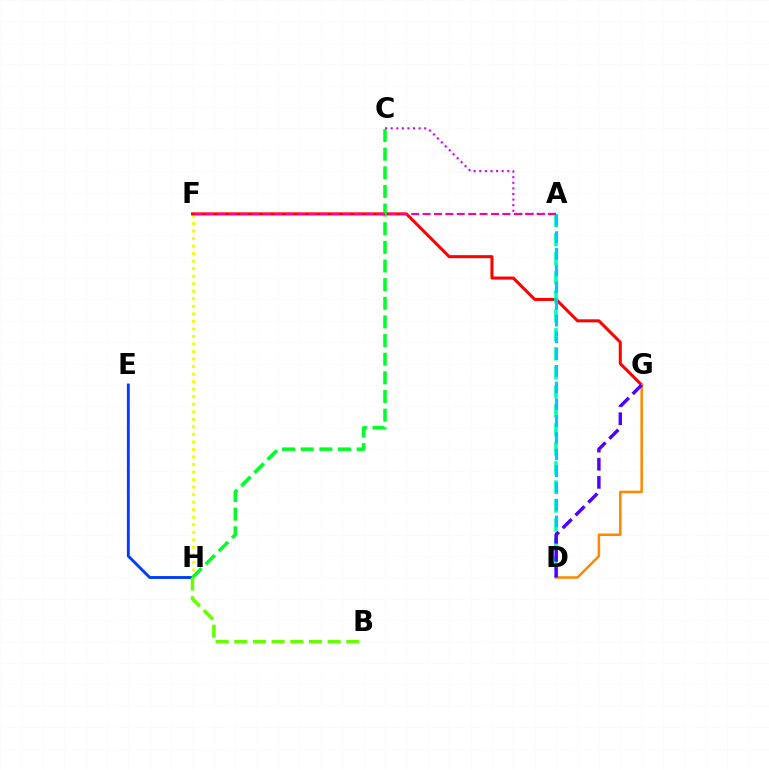{('E', 'H'): [{'color': '#003fff', 'line_style': 'solid', 'thickness': 2.1}], ('F', 'H'): [{'color': '#eeff00', 'line_style': 'dotted', 'thickness': 2.05}], ('A', 'C'): [{'color': '#d600ff', 'line_style': 'dotted', 'thickness': 1.52}], ('F', 'G'): [{'color': '#ff0000', 'line_style': 'solid', 'thickness': 2.18}], ('D', 'G'): [{'color': '#ff8800', 'line_style': 'solid', 'thickness': 1.82}, {'color': '#4f00ff', 'line_style': 'dashed', 'thickness': 2.46}], ('A', 'D'): [{'color': '#00ffaf', 'line_style': 'dashed', 'thickness': 2.58}, {'color': '#00c7ff', 'line_style': 'dashed', 'thickness': 2.27}], ('C', 'H'): [{'color': '#00ff27', 'line_style': 'dashed', 'thickness': 2.53}], ('B', 'H'): [{'color': '#66ff00', 'line_style': 'dashed', 'thickness': 2.54}], ('A', 'F'): [{'color': '#ff00a0', 'line_style': 'dashed', 'thickness': 1.55}]}